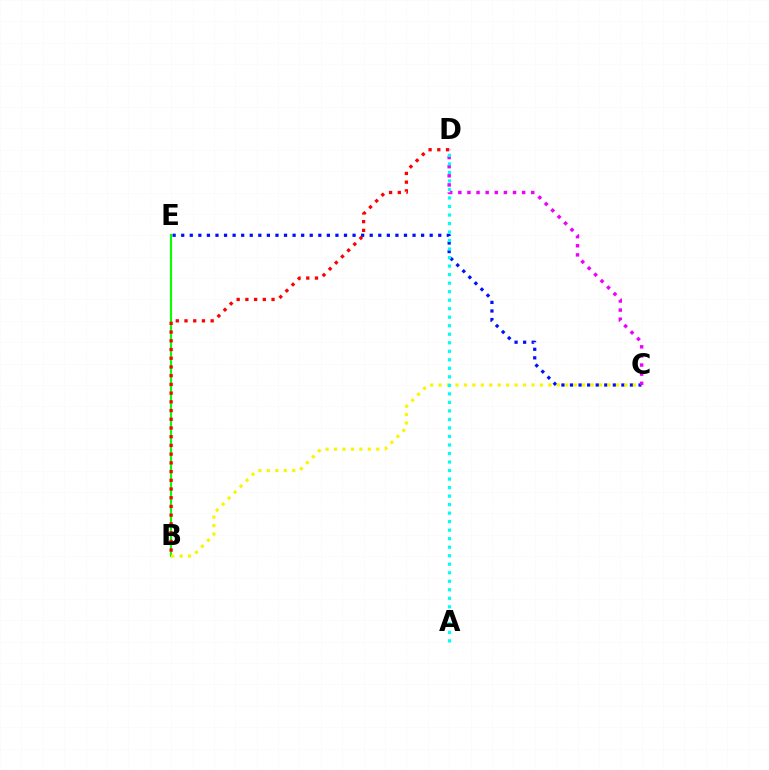{('C', 'E'): [{'color': '#0010ff', 'line_style': 'dotted', 'thickness': 2.33}], ('B', 'E'): [{'color': '#08ff00', 'line_style': 'solid', 'thickness': 1.53}], ('B', 'C'): [{'color': '#fcf500', 'line_style': 'dotted', 'thickness': 2.3}], ('B', 'D'): [{'color': '#ff0000', 'line_style': 'dotted', 'thickness': 2.37}], ('C', 'D'): [{'color': '#ee00ff', 'line_style': 'dotted', 'thickness': 2.48}], ('A', 'D'): [{'color': '#00fff6', 'line_style': 'dotted', 'thickness': 2.31}]}